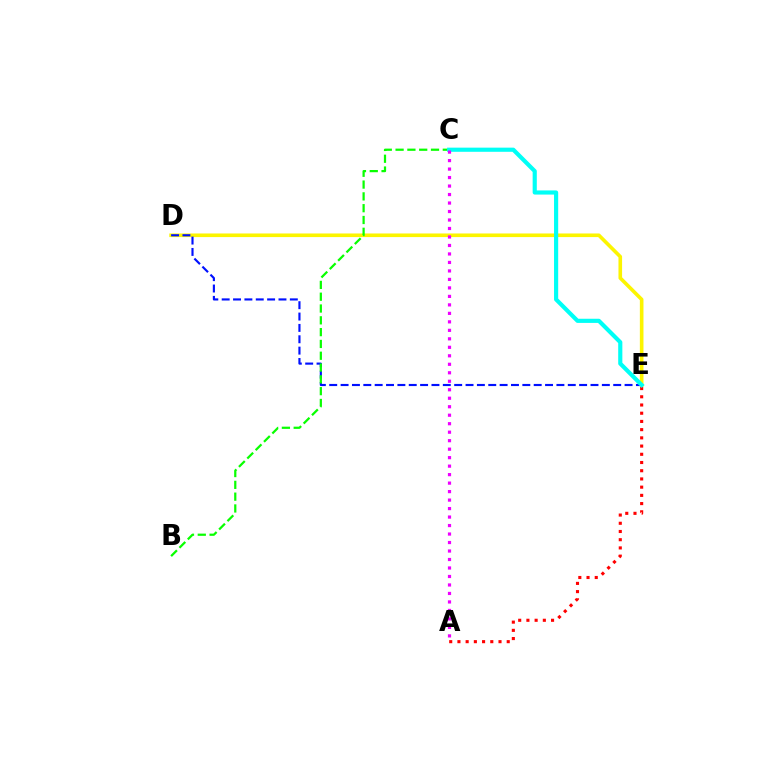{('D', 'E'): [{'color': '#fcf500', 'line_style': 'solid', 'thickness': 2.6}, {'color': '#0010ff', 'line_style': 'dashed', 'thickness': 1.54}], ('B', 'C'): [{'color': '#08ff00', 'line_style': 'dashed', 'thickness': 1.6}], ('A', 'E'): [{'color': '#ff0000', 'line_style': 'dotted', 'thickness': 2.23}], ('C', 'E'): [{'color': '#00fff6', 'line_style': 'solid', 'thickness': 2.99}], ('A', 'C'): [{'color': '#ee00ff', 'line_style': 'dotted', 'thickness': 2.31}]}